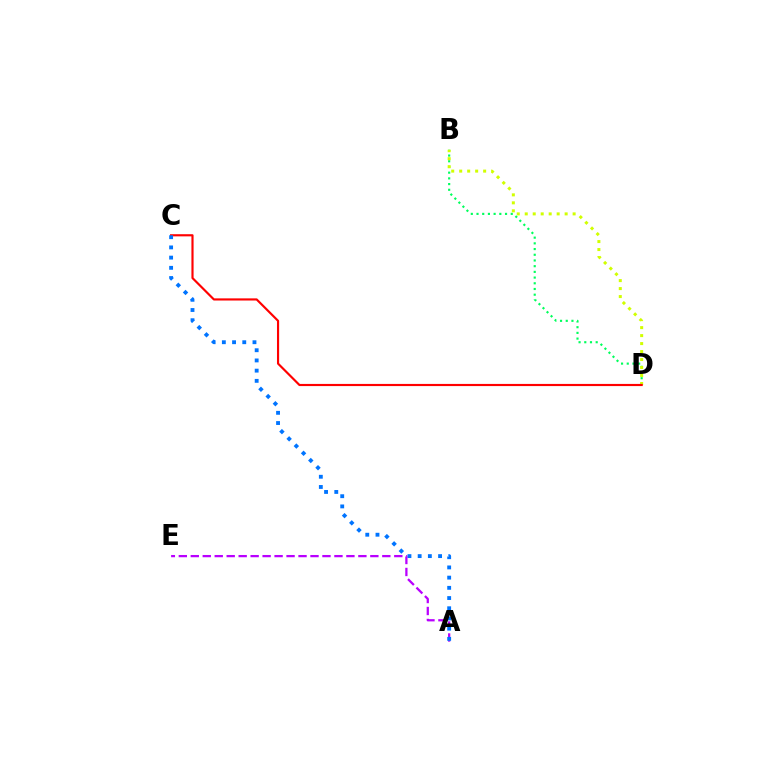{('B', 'D'): [{'color': '#00ff5c', 'line_style': 'dotted', 'thickness': 1.55}, {'color': '#d1ff00', 'line_style': 'dotted', 'thickness': 2.17}], ('A', 'E'): [{'color': '#b900ff', 'line_style': 'dashed', 'thickness': 1.63}], ('C', 'D'): [{'color': '#ff0000', 'line_style': 'solid', 'thickness': 1.55}], ('A', 'C'): [{'color': '#0074ff', 'line_style': 'dotted', 'thickness': 2.77}]}